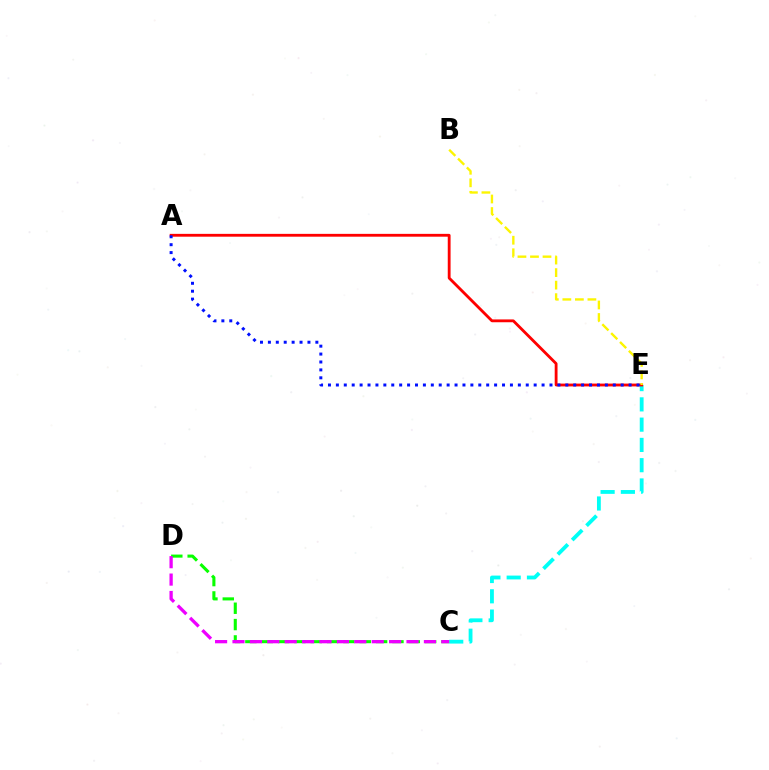{('C', 'E'): [{'color': '#00fff6', 'line_style': 'dashed', 'thickness': 2.75}], ('C', 'D'): [{'color': '#08ff00', 'line_style': 'dashed', 'thickness': 2.22}, {'color': '#ee00ff', 'line_style': 'dashed', 'thickness': 2.36}], ('A', 'E'): [{'color': '#ff0000', 'line_style': 'solid', 'thickness': 2.03}, {'color': '#0010ff', 'line_style': 'dotted', 'thickness': 2.15}], ('B', 'E'): [{'color': '#fcf500', 'line_style': 'dashed', 'thickness': 1.7}]}